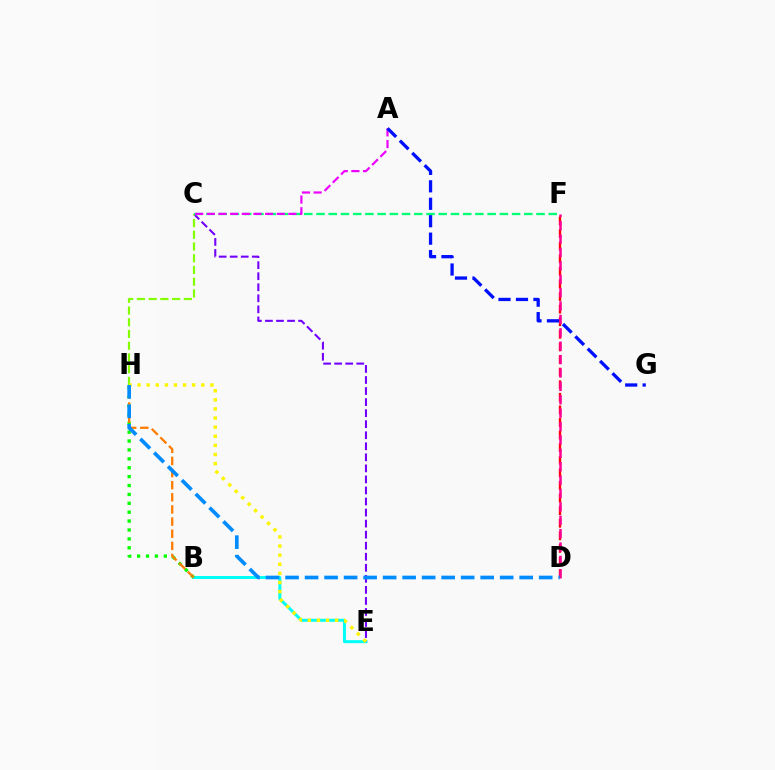{('B', 'E'): [{'color': '#00fff6', 'line_style': 'solid', 'thickness': 2.16}], ('B', 'H'): [{'color': '#08ff00', 'line_style': 'dotted', 'thickness': 2.42}, {'color': '#ff7c00', 'line_style': 'dashed', 'thickness': 1.65}], ('D', 'F'): [{'color': '#ff0000', 'line_style': 'dashed', 'thickness': 1.71}, {'color': '#ff0094', 'line_style': 'dashed', 'thickness': 1.82}], ('C', 'E'): [{'color': '#7200ff', 'line_style': 'dashed', 'thickness': 1.5}], ('C', 'H'): [{'color': '#84ff00', 'line_style': 'dashed', 'thickness': 1.59}], ('C', 'F'): [{'color': '#00ff74', 'line_style': 'dashed', 'thickness': 1.66}], ('E', 'H'): [{'color': '#fcf500', 'line_style': 'dotted', 'thickness': 2.48}], ('A', 'C'): [{'color': '#ee00ff', 'line_style': 'dashed', 'thickness': 1.58}], ('D', 'H'): [{'color': '#008cff', 'line_style': 'dashed', 'thickness': 2.65}], ('A', 'G'): [{'color': '#0010ff', 'line_style': 'dashed', 'thickness': 2.37}]}